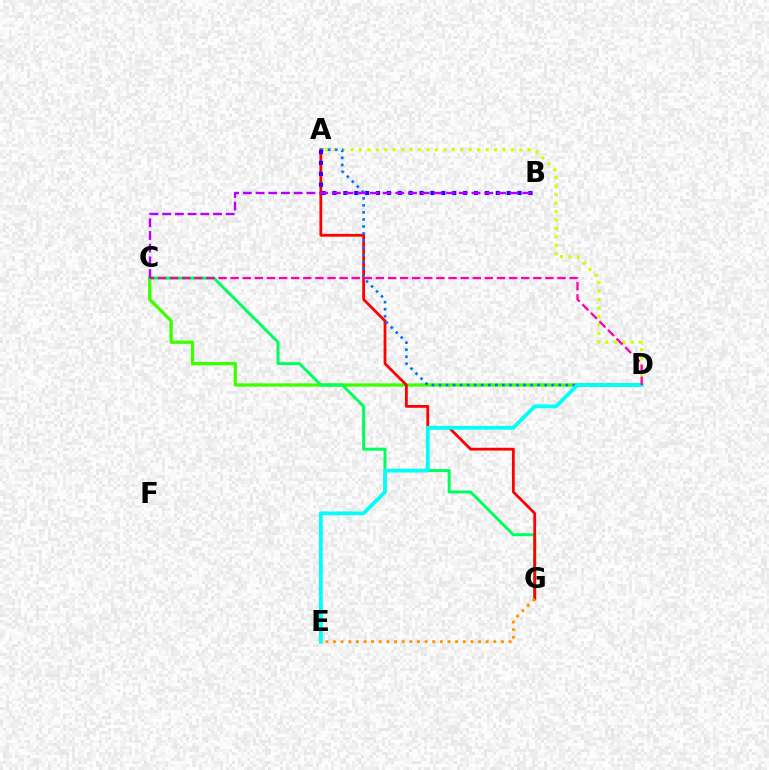{('C', 'D'): [{'color': '#3dff00', 'line_style': 'solid', 'thickness': 2.37}, {'color': '#ff00ac', 'line_style': 'dashed', 'thickness': 1.64}], ('C', 'G'): [{'color': '#00ff5c', 'line_style': 'solid', 'thickness': 2.15}], ('A', 'D'): [{'color': '#d1ff00', 'line_style': 'dotted', 'thickness': 2.3}, {'color': '#0074ff', 'line_style': 'dotted', 'thickness': 1.91}], ('A', 'G'): [{'color': '#ff0000', 'line_style': 'solid', 'thickness': 2.01}], ('A', 'B'): [{'color': '#2500ff', 'line_style': 'dotted', 'thickness': 2.96}], ('B', 'C'): [{'color': '#b900ff', 'line_style': 'dashed', 'thickness': 1.73}], ('D', 'E'): [{'color': '#00fff6', 'line_style': 'solid', 'thickness': 2.73}], ('E', 'G'): [{'color': '#ff9400', 'line_style': 'dotted', 'thickness': 2.07}]}